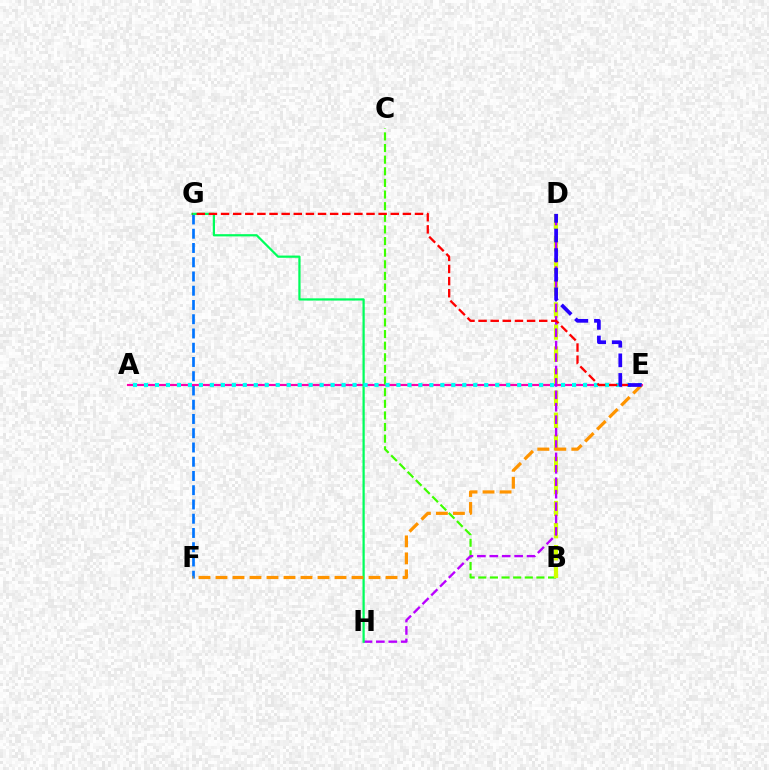{('F', 'G'): [{'color': '#0074ff', 'line_style': 'dashed', 'thickness': 1.94}], ('A', 'E'): [{'color': '#ff00ac', 'line_style': 'solid', 'thickness': 1.56}, {'color': '#00fff6', 'line_style': 'dotted', 'thickness': 2.98}], ('B', 'C'): [{'color': '#3dff00', 'line_style': 'dashed', 'thickness': 1.58}], ('B', 'D'): [{'color': '#d1ff00', 'line_style': 'dashed', 'thickness': 3.0}], ('D', 'H'): [{'color': '#b900ff', 'line_style': 'dashed', 'thickness': 1.69}], ('G', 'H'): [{'color': '#00ff5c', 'line_style': 'solid', 'thickness': 1.61}], ('E', 'G'): [{'color': '#ff0000', 'line_style': 'dashed', 'thickness': 1.65}], ('E', 'F'): [{'color': '#ff9400', 'line_style': 'dashed', 'thickness': 2.31}], ('D', 'E'): [{'color': '#2500ff', 'line_style': 'dashed', 'thickness': 2.66}]}